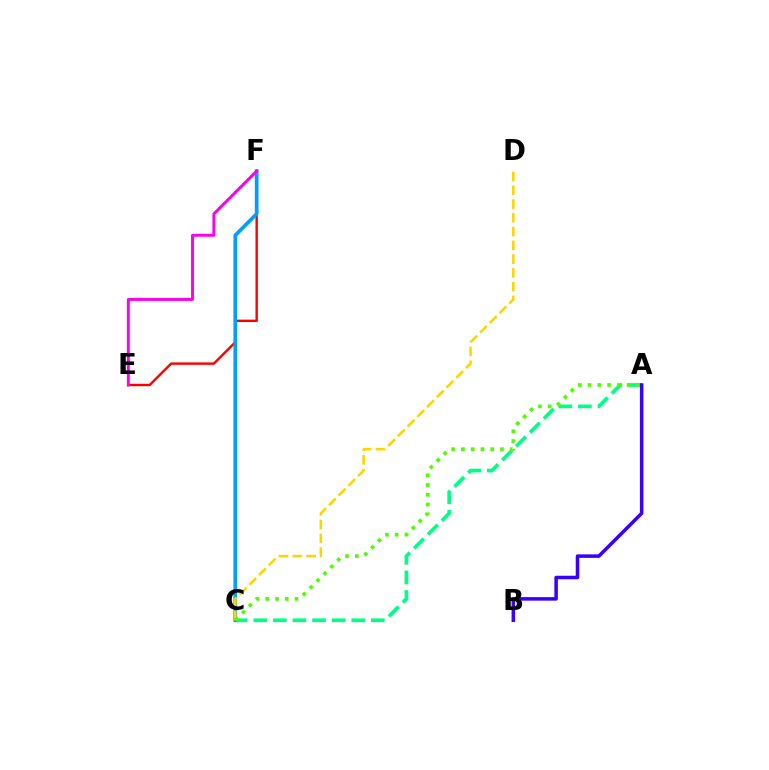{('A', 'C'): [{'color': '#00ff86', 'line_style': 'dashed', 'thickness': 2.66}, {'color': '#4fff00', 'line_style': 'dotted', 'thickness': 2.65}], ('E', 'F'): [{'color': '#ff0000', 'line_style': 'solid', 'thickness': 1.73}, {'color': '#ff00ed', 'line_style': 'solid', 'thickness': 2.12}], ('C', 'F'): [{'color': '#009eff', 'line_style': 'solid', 'thickness': 2.67}], ('C', 'D'): [{'color': '#ffd500', 'line_style': 'dashed', 'thickness': 1.87}], ('A', 'B'): [{'color': '#3700ff', 'line_style': 'solid', 'thickness': 2.54}]}